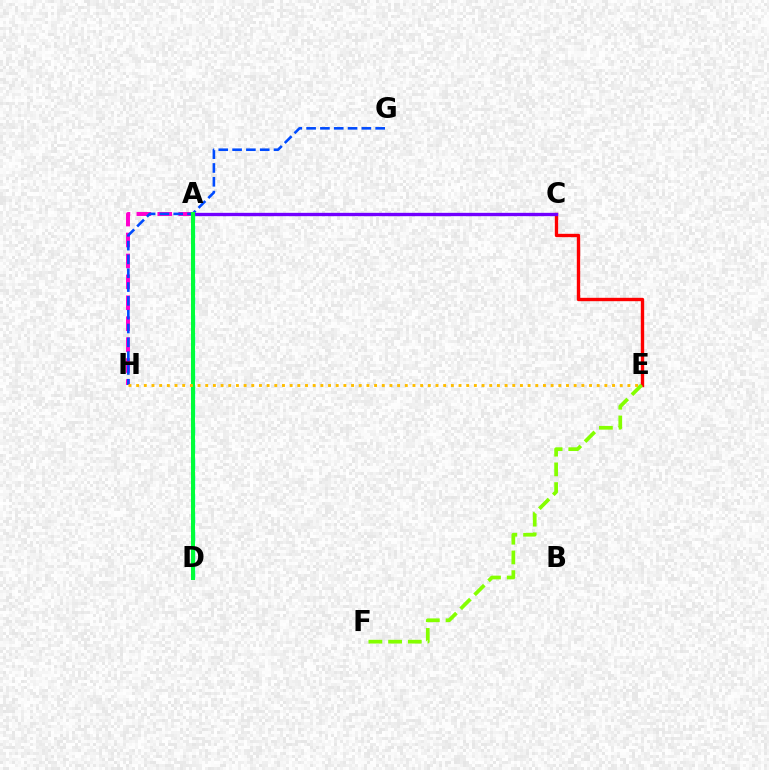{('C', 'E'): [{'color': '#ff0000', 'line_style': 'solid', 'thickness': 2.42}], ('A', 'H'): [{'color': '#ff00cf', 'line_style': 'dashed', 'thickness': 2.84}], ('G', 'H'): [{'color': '#004bff', 'line_style': 'dashed', 'thickness': 1.88}], ('E', 'F'): [{'color': '#84ff00', 'line_style': 'dashed', 'thickness': 2.68}], ('A', 'C'): [{'color': '#7200ff', 'line_style': 'solid', 'thickness': 2.4}], ('A', 'D'): [{'color': '#00fff6', 'line_style': 'dashed', 'thickness': 2.43}, {'color': '#00ff39', 'line_style': 'solid', 'thickness': 2.91}], ('E', 'H'): [{'color': '#ffbd00', 'line_style': 'dotted', 'thickness': 2.09}]}